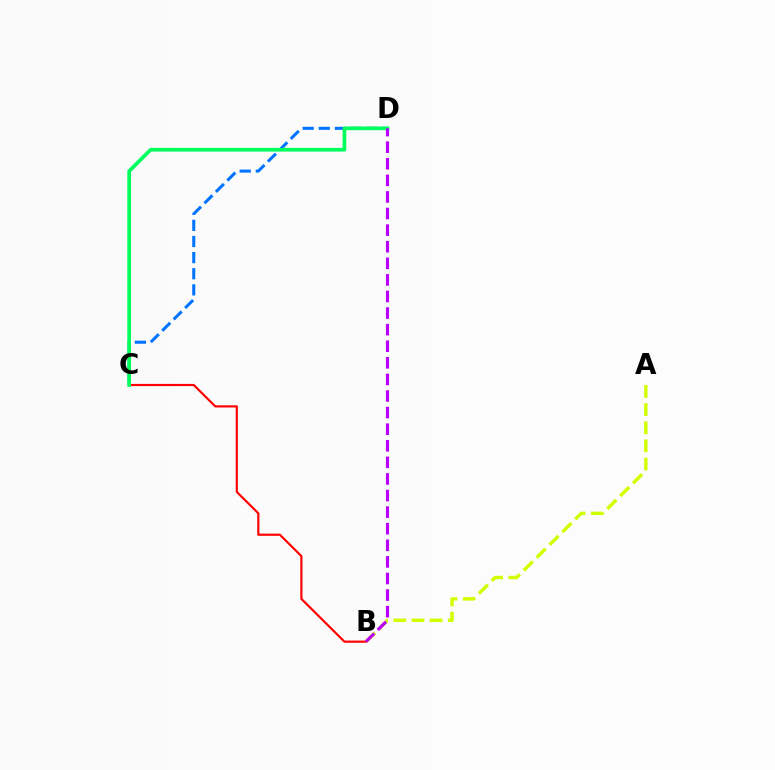{('C', 'D'): [{'color': '#0074ff', 'line_style': 'dashed', 'thickness': 2.19}, {'color': '#00ff5c', 'line_style': 'solid', 'thickness': 2.67}], ('B', 'C'): [{'color': '#ff0000', 'line_style': 'solid', 'thickness': 1.56}], ('A', 'B'): [{'color': '#d1ff00', 'line_style': 'dashed', 'thickness': 2.47}], ('B', 'D'): [{'color': '#b900ff', 'line_style': 'dashed', 'thickness': 2.25}]}